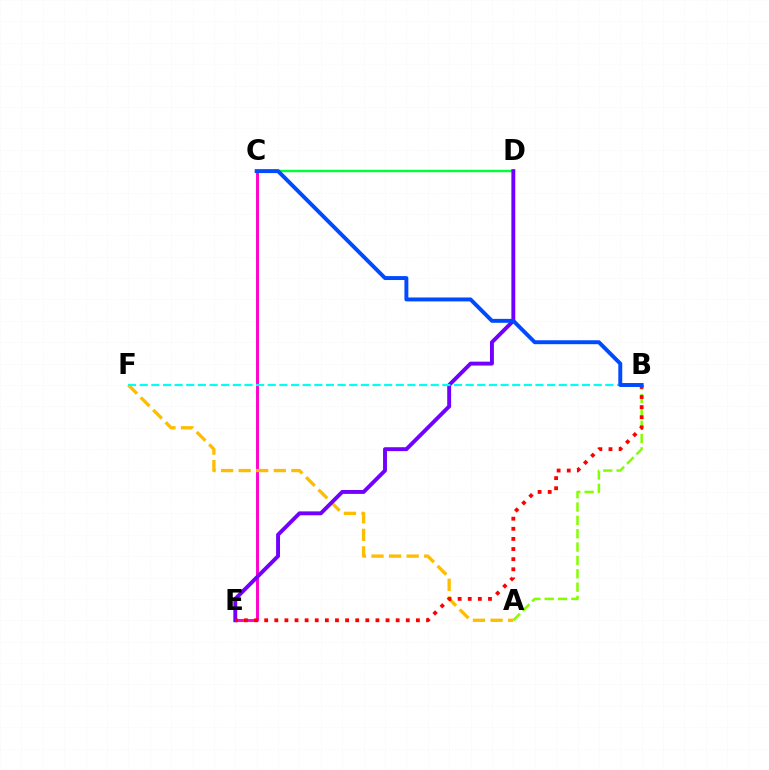{('C', 'E'): [{'color': '#ff00cf', 'line_style': 'solid', 'thickness': 2.11}], ('A', 'B'): [{'color': '#84ff00', 'line_style': 'dashed', 'thickness': 1.81}], ('A', 'F'): [{'color': '#ffbd00', 'line_style': 'dashed', 'thickness': 2.39}], ('C', 'D'): [{'color': '#00ff39', 'line_style': 'solid', 'thickness': 1.76}], ('D', 'E'): [{'color': '#7200ff', 'line_style': 'solid', 'thickness': 2.81}], ('B', 'E'): [{'color': '#ff0000', 'line_style': 'dotted', 'thickness': 2.75}], ('B', 'F'): [{'color': '#00fff6', 'line_style': 'dashed', 'thickness': 1.58}], ('B', 'C'): [{'color': '#004bff', 'line_style': 'solid', 'thickness': 2.83}]}